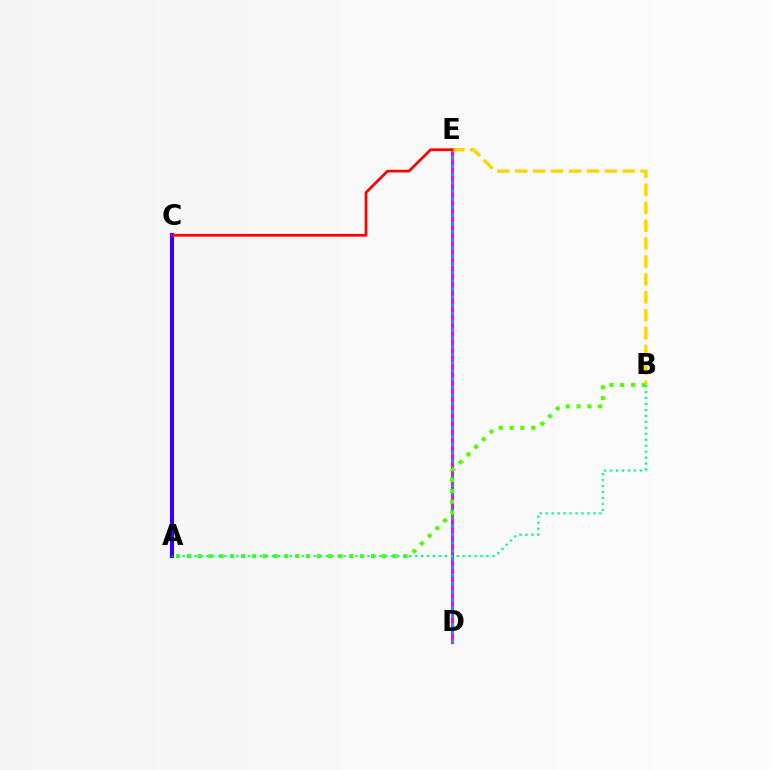{('D', 'E'): [{'color': '#ff00ed', 'line_style': 'solid', 'thickness': 2.22}, {'color': '#009eff', 'line_style': 'dotted', 'thickness': 2.22}], ('A', 'C'): [{'color': '#3700ff', 'line_style': 'solid', 'thickness': 2.95}], ('B', 'E'): [{'color': '#ffd500', 'line_style': 'dashed', 'thickness': 2.43}], ('C', 'E'): [{'color': '#ff0000', 'line_style': 'solid', 'thickness': 1.95}], ('A', 'B'): [{'color': '#4fff00', 'line_style': 'dotted', 'thickness': 2.94}, {'color': '#00ff86', 'line_style': 'dotted', 'thickness': 1.62}]}